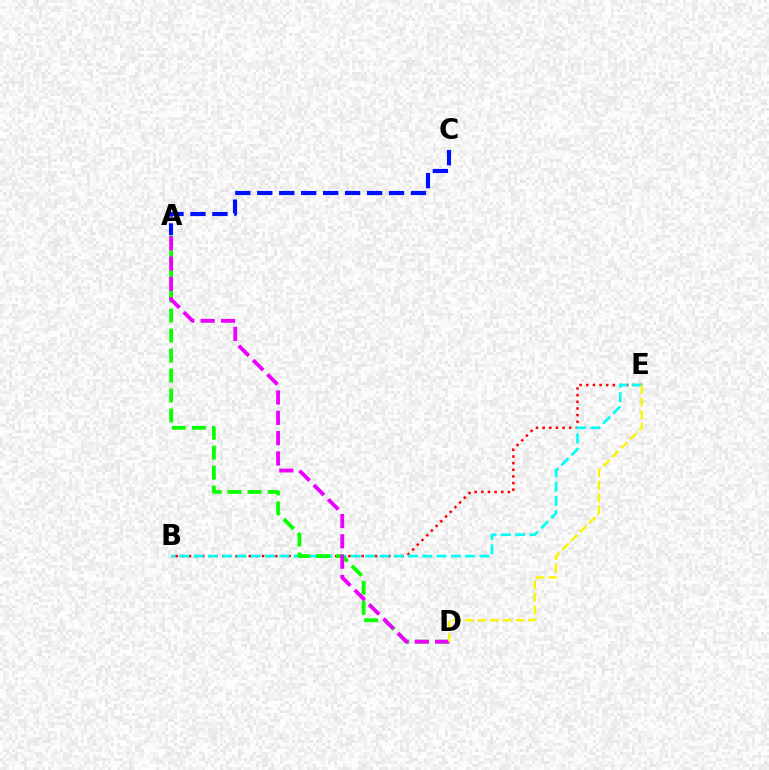{('B', 'E'): [{'color': '#ff0000', 'line_style': 'dotted', 'thickness': 1.81}, {'color': '#00fff6', 'line_style': 'dashed', 'thickness': 1.94}], ('A', 'D'): [{'color': '#08ff00', 'line_style': 'dashed', 'thickness': 2.72}, {'color': '#ee00ff', 'line_style': 'dashed', 'thickness': 2.76}], ('A', 'C'): [{'color': '#0010ff', 'line_style': 'dashed', 'thickness': 2.98}], ('D', 'E'): [{'color': '#fcf500', 'line_style': 'dashed', 'thickness': 1.71}]}